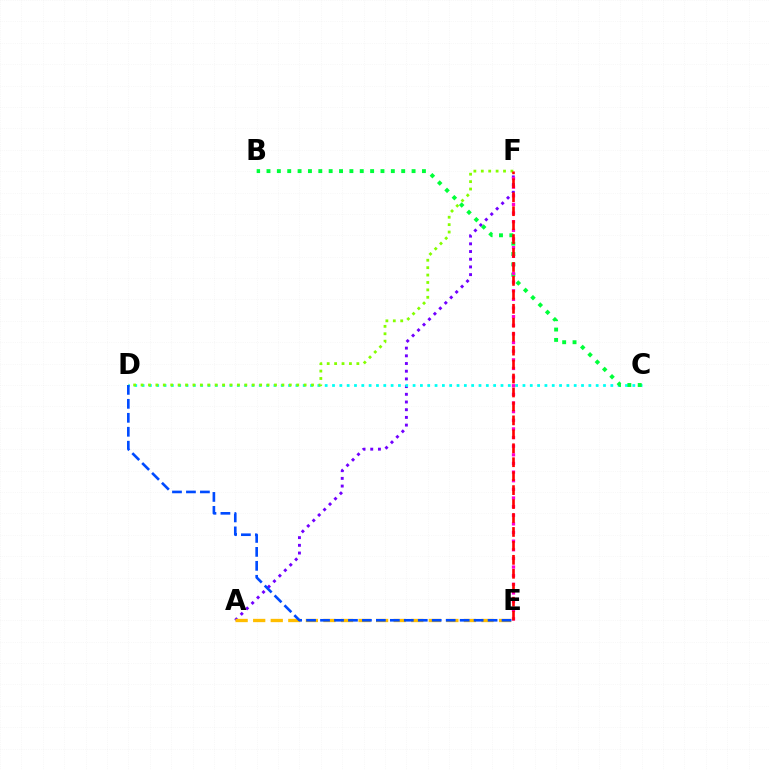{('A', 'F'): [{'color': '#7200ff', 'line_style': 'dotted', 'thickness': 2.09}], ('C', 'D'): [{'color': '#00fff6', 'line_style': 'dotted', 'thickness': 1.99}], ('B', 'C'): [{'color': '#00ff39', 'line_style': 'dotted', 'thickness': 2.82}], ('D', 'F'): [{'color': '#84ff00', 'line_style': 'dotted', 'thickness': 2.01}], ('A', 'E'): [{'color': '#ffbd00', 'line_style': 'dashed', 'thickness': 2.39}], ('E', 'F'): [{'color': '#ff00cf', 'line_style': 'dotted', 'thickness': 2.35}, {'color': '#ff0000', 'line_style': 'dashed', 'thickness': 1.89}], ('D', 'E'): [{'color': '#004bff', 'line_style': 'dashed', 'thickness': 1.9}]}